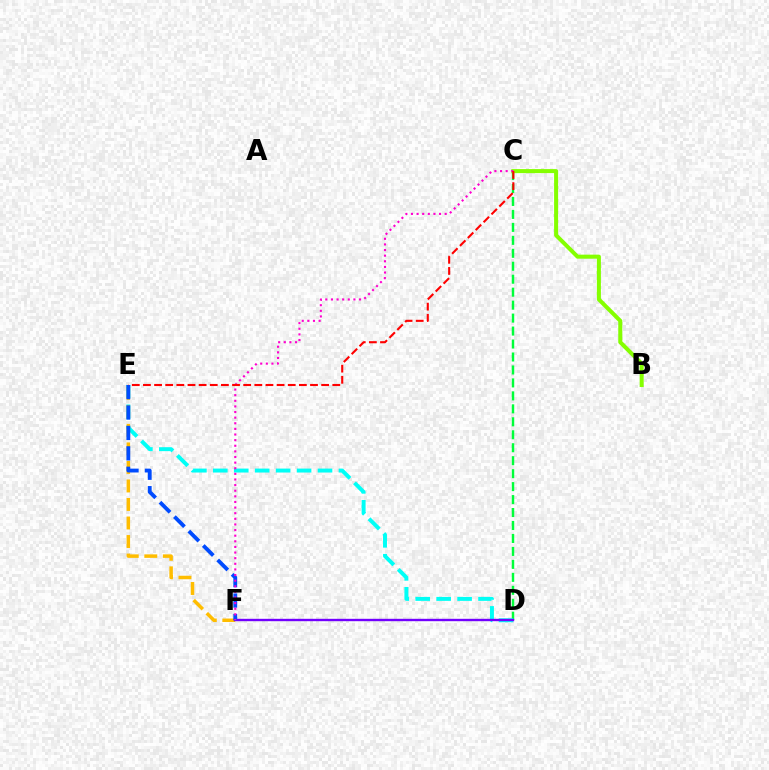{('C', 'D'): [{'color': '#00ff39', 'line_style': 'dashed', 'thickness': 1.76}], ('B', 'C'): [{'color': '#84ff00', 'line_style': 'solid', 'thickness': 2.9}], ('D', 'E'): [{'color': '#00fff6', 'line_style': 'dashed', 'thickness': 2.84}], ('E', 'F'): [{'color': '#ffbd00', 'line_style': 'dashed', 'thickness': 2.52}, {'color': '#004bff', 'line_style': 'dashed', 'thickness': 2.77}], ('D', 'F'): [{'color': '#7200ff', 'line_style': 'solid', 'thickness': 1.71}], ('C', 'F'): [{'color': '#ff00cf', 'line_style': 'dotted', 'thickness': 1.53}], ('C', 'E'): [{'color': '#ff0000', 'line_style': 'dashed', 'thickness': 1.51}]}